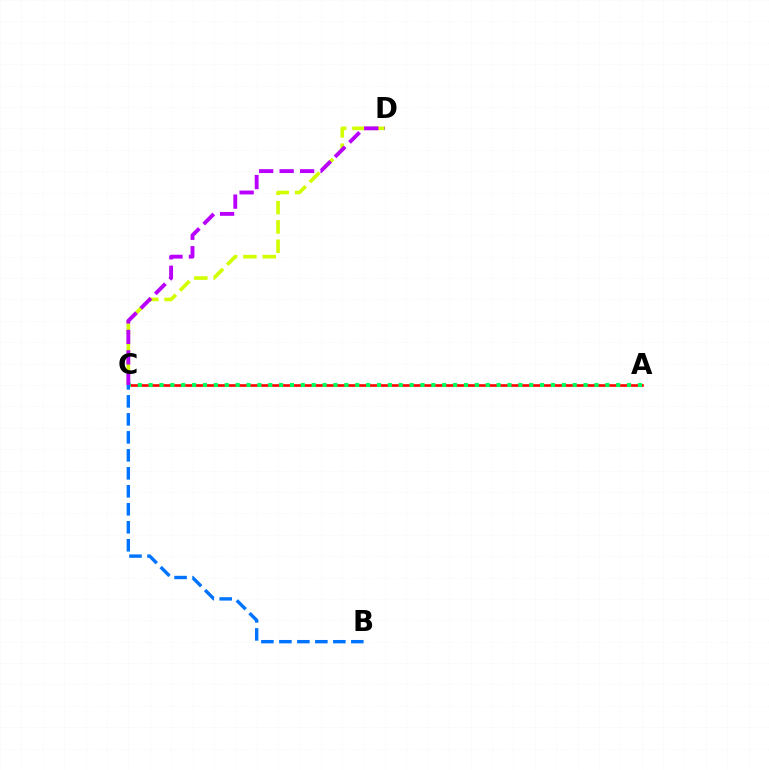{('C', 'D'): [{'color': '#d1ff00', 'line_style': 'dashed', 'thickness': 2.62}, {'color': '#b900ff', 'line_style': 'dashed', 'thickness': 2.78}], ('A', 'C'): [{'color': '#ff0000', 'line_style': 'solid', 'thickness': 1.87}, {'color': '#00ff5c', 'line_style': 'dotted', 'thickness': 2.95}], ('B', 'C'): [{'color': '#0074ff', 'line_style': 'dashed', 'thickness': 2.44}]}